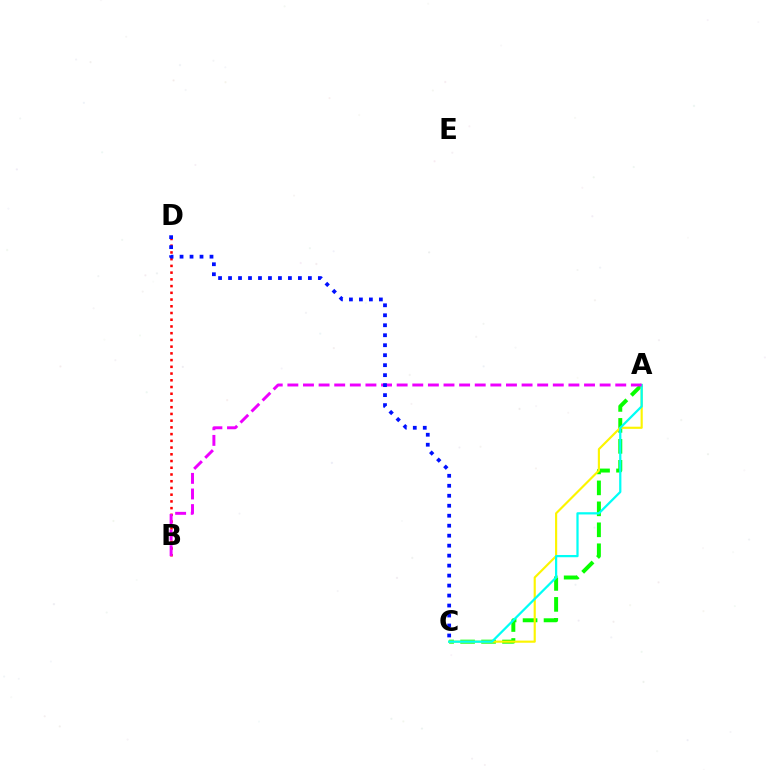{('A', 'C'): [{'color': '#08ff00', 'line_style': 'dashed', 'thickness': 2.85}, {'color': '#fcf500', 'line_style': 'solid', 'thickness': 1.55}, {'color': '#00fff6', 'line_style': 'solid', 'thickness': 1.61}], ('B', 'D'): [{'color': '#ff0000', 'line_style': 'dotted', 'thickness': 1.83}], ('A', 'B'): [{'color': '#ee00ff', 'line_style': 'dashed', 'thickness': 2.12}], ('C', 'D'): [{'color': '#0010ff', 'line_style': 'dotted', 'thickness': 2.71}]}